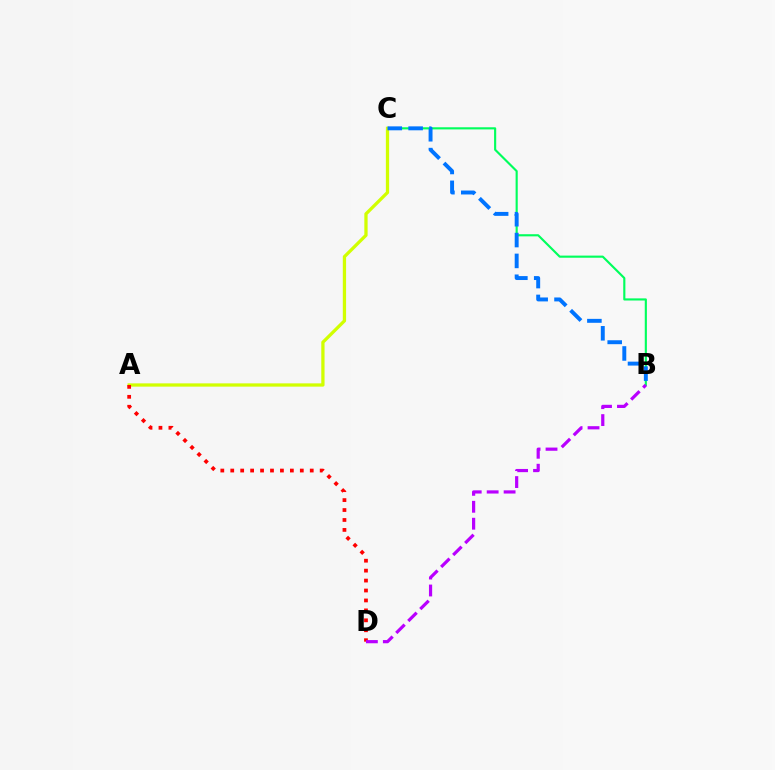{('B', 'C'): [{'color': '#00ff5c', 'line_style': 'solid', 'thickness': 1.54}, {'color': '#0074ff', 'line_style': 'dashed', 'thickness': 2.83}], ('A', 'C'): [{'color': '#d1ff00', 'line_style': 'solid', 'thickness': 2.36}], ('A', 'D'): [{'color': '#ff0000', 'line_style': 'dotted', 'thickness': 2.7}], ('B', 'D'): [{'color': '#b900ff', 'line_style': 'dashed', 'thickness': 2.3}]}